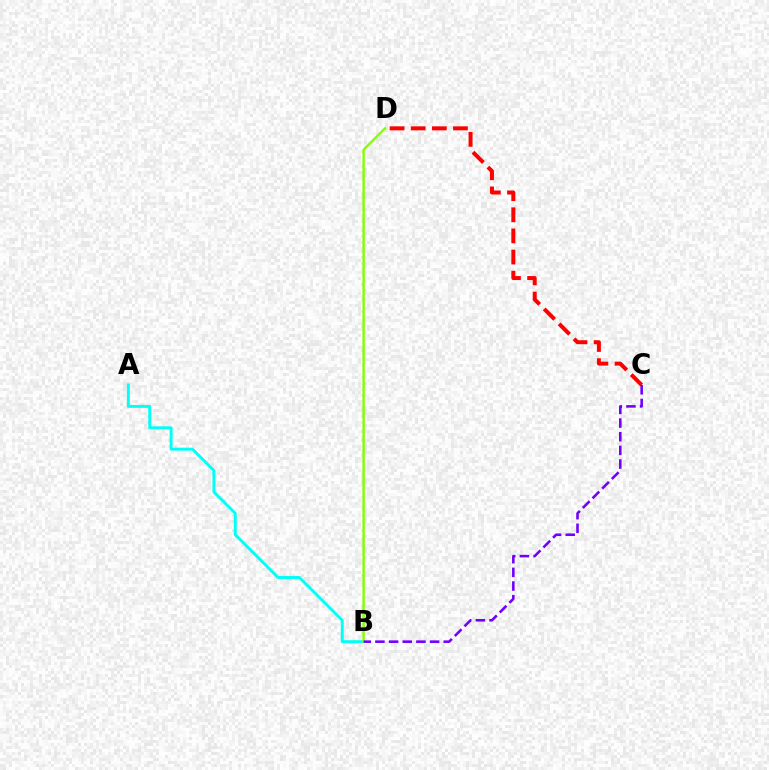{('A', 'B'): [{'color': '#00fff6', 'line_style': 'solid', 'thickness': 2.1}], ('B', 'D'): [{'color': '#84ff00', 'line_style': 'solid', 'thickness': 1.73}], ('C', 'D'): [{'color': '#ff0000', 'line_style': 'dashed', 'thickness': 2.87}], ('B', 'C'): [{'color': '#7200ff', 'line_style': 'dashed', 'thickness': 1.86}]}